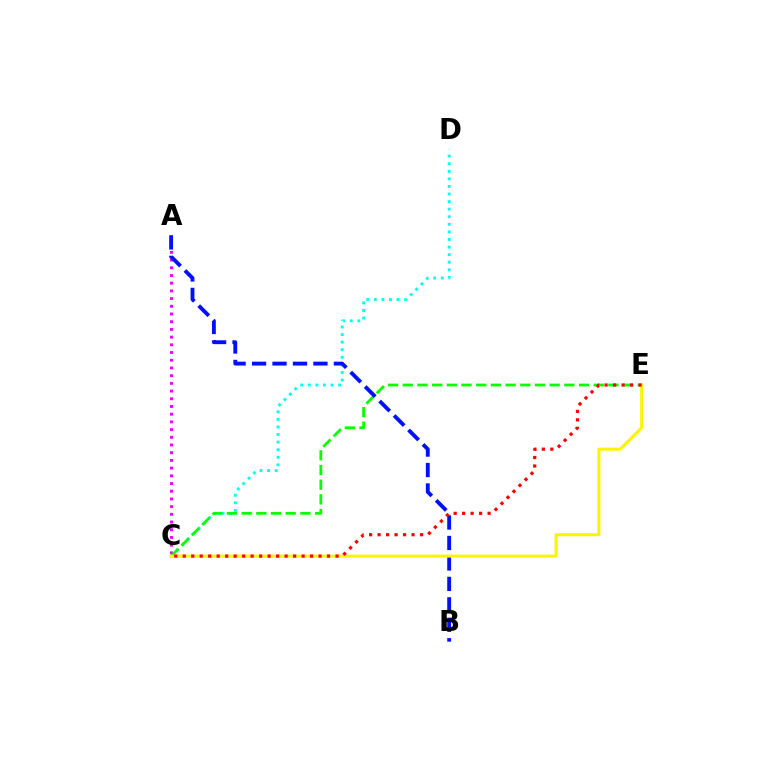{('C', 'D'): [{'color': '#00fff6', 'line_style': 'dotted', 'thickness': 2.06}], ('A', 'C'): [{'color': '#ee00ff', 'line_style': 'dotted', 'thickness': 2.09}], ('C', 'E'): [{'color': '#08ff00', 'line_style': 'dashed', 'thickness': 2.0}, {'color': '#fcf500', 'line_style': 'solid', 'thickness': 2.21}, {'color': '#ff0000', 'line_style': 'dotted', 'thickness': 2.31}], ('A', 'B'): [{'color': '#0010ff', 'line_style': 'dashed', 'thickness': 2.78}]}